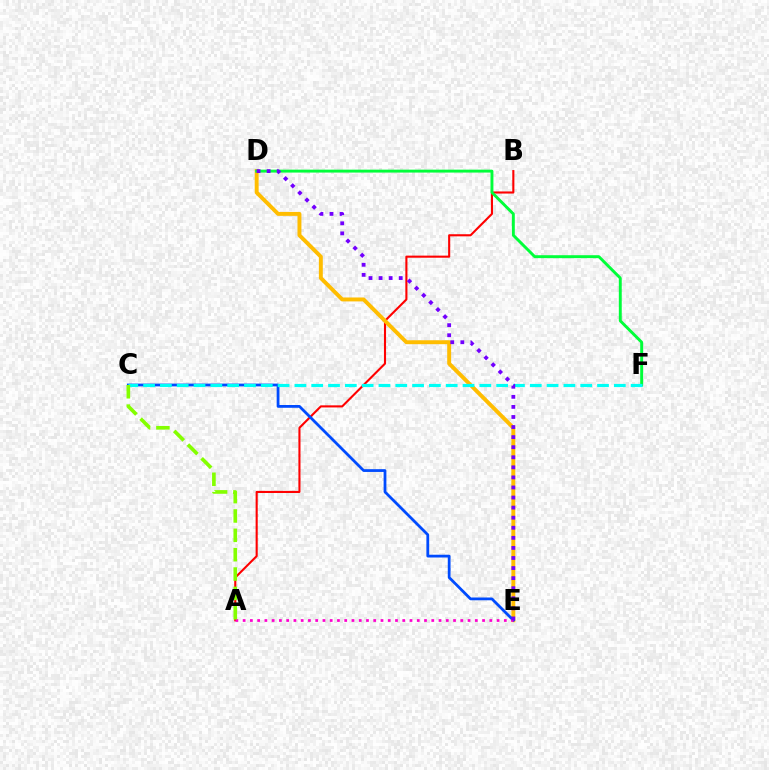{('A', 'B'): [{'color': '#ff0000', 'line_style': 'solid', 'thickness': 1.51}], ('D', 'E'): [{'color': '#ffbd00', 'line_style': 'solid', 'thickness': 2.83}, {'color': '#7200ff', 'line_style': 'dotted', 'thickness': 2.74}], ('C', 'E'): [{'color': '#004bff', 'line_style': 'solid', 'thickness': 2.0}], ('D', 'F'): [{'color': '#00ff39', 'line_style': 'solid', 'thickness': 2.1}], ('C', 'F'): [{'color': '#00fff6', 'line_style': 'dashed', 'thickness': 2.28}], ('A', 'E'): [{'color': '#ff00cf', 'line_style': 'dotted', 'thickness': 1.97}], ('A', 'C'): [{'color': '#84ff00', 'line_style': 'dashed', 'thickness': 2.63}]}